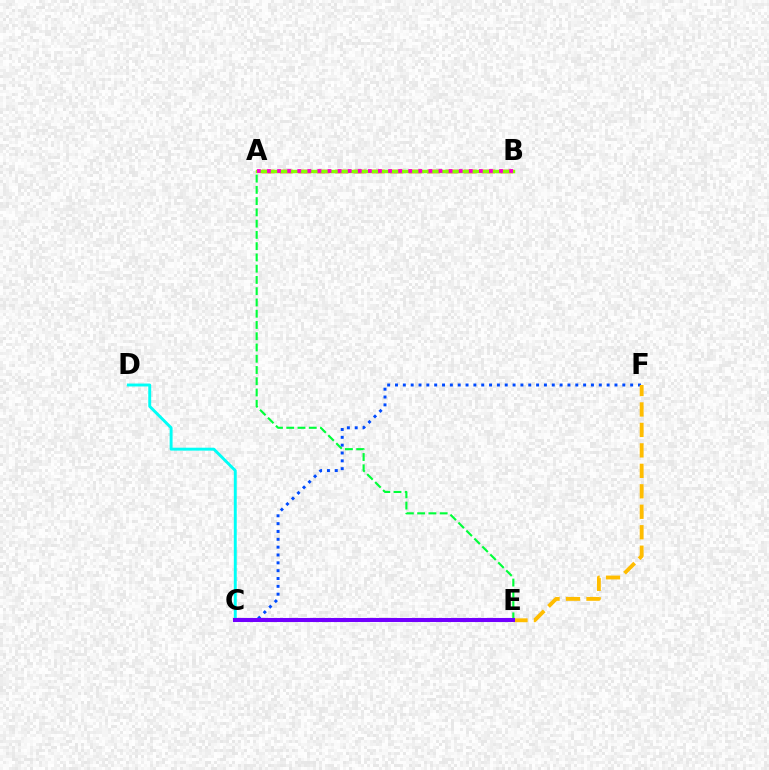{('A', 'E'): [{'color': '#00ff39', 'line_style': 'dashed', 'thickness': 1.53}], ('C', 'D'): [{'color': '#00fff6', 'line_style': 'solid', 'thickness': 2.1}], ('A', 'B'): [{'color': '#ff0000', 'line_style': 'dashed', 'thickness': 2.5}, {'color': '#84ff00', 'line_style': 'solid', 'thickness': 2.48}, {'color': '#ff00cf', 'line_style': 'dotted', 'thickness': 2.74}], ('C', 'F'): [{'color': '#004bff', 'line_style': 'dotted', 'thickness': 2.13}], ('E', 'F'): [{'color': '#ffbd00', 'line_style': 'dashed', 'thickness': 2.78}], ('C', 'E'): [{'color': '#7200ff', 'line_style': 'solid', 'thickness': 2.93}]}